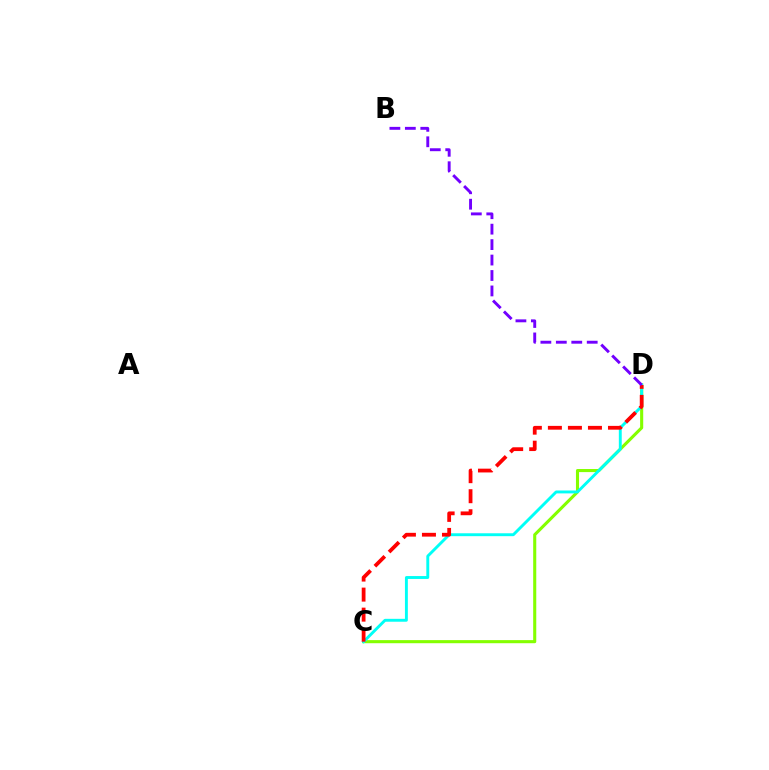{('C', 'D'): [{'color': '#84ff00', 'line_style': 'solid', 'thickness': 2.22}, {'color': '#00fff6', 'line_style': 'solid', 'thickness': 2.09}, {'color': '#ff0000', 'line_style': 'dashed', 'thickness': 2.72}], ('B', 'D'): [{'color': '#7200ff', 'line_style': 'dashed', 'thickness': 2.1}]}